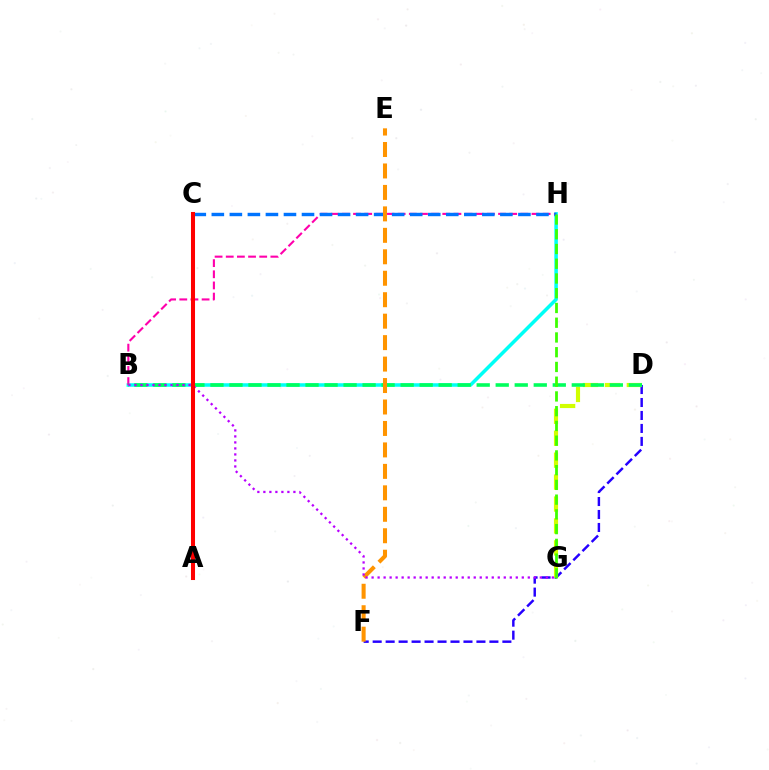{('B', 'H'): [{'color': '#00fff6', 'line_style': 'solid', 'thickness': 2.55}, {'color': '#ff00ac', 'line_style': 'dashed', 'thickness': 1.52}], ('D', 'F'): [{'color': '#2500ff', 'line_style': 'dashed', 'thickness': 1.76}], ('D', 'G'): [{'color': '#d1ff00', 'line_style': 'dashed', 'thickness': 2.98}], ('B', 'D'): [{'color': '#00ff5c', 'line_style': 'dashed', 'thickness': 2.58}], ('C', 'H'): [{'color': '#0074ff', 'line_style': 'dashed', 'thickness': 2.45}], ('E', 'F'): [{'color': '#ff9400', 'line_style': 'dashed', 'thickness': 2.92}], ('G', 'H'): [{'color': '#3dff00', 'line_style': 'dashed', 'thickness': 2.0}], ('B', 'G'): [{'color': '#b900ff', 'line_style': 'dotted', 'thickness': 1.63}], ('A', 'C'): [{'color': '#ff0000', 'line_style': 'solid', 'thickness': 2.91}]}